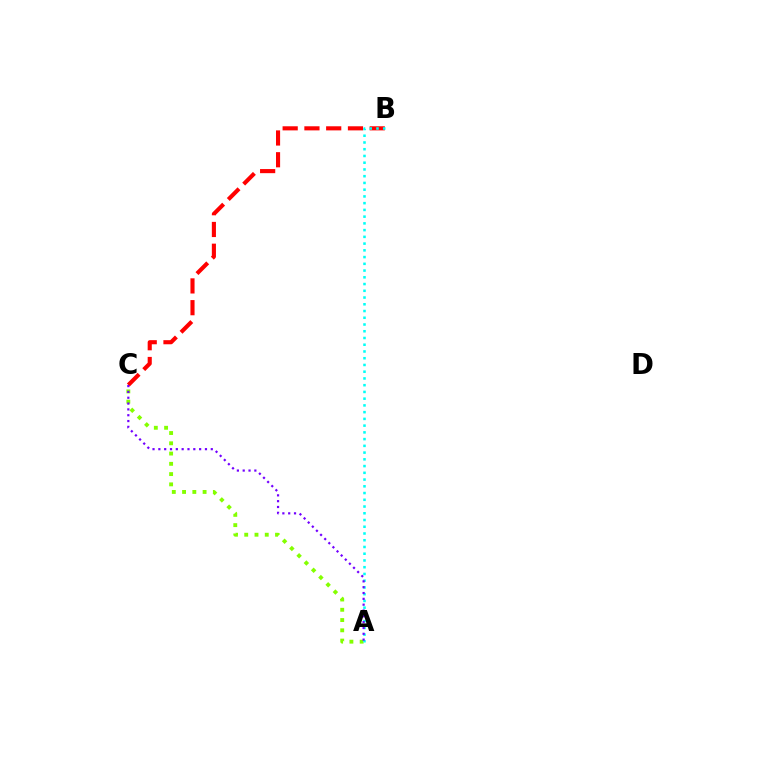{('B', 'C'): [{'color': '#ff0000', 'line_style': 'dashed', 'thickness': 2.96}], ('A', 'C'): [{'color': '#84ff00', 'line_style': 'dotted', 'thickness': 2.79}, {'color': '#7200ff', 'line_style': 'dotted', 'thickness': 1.58}], ('A', 'B'): [{'color': '#00fff6', 'line_style': 'dotted', 'thickness': 1.83}]}